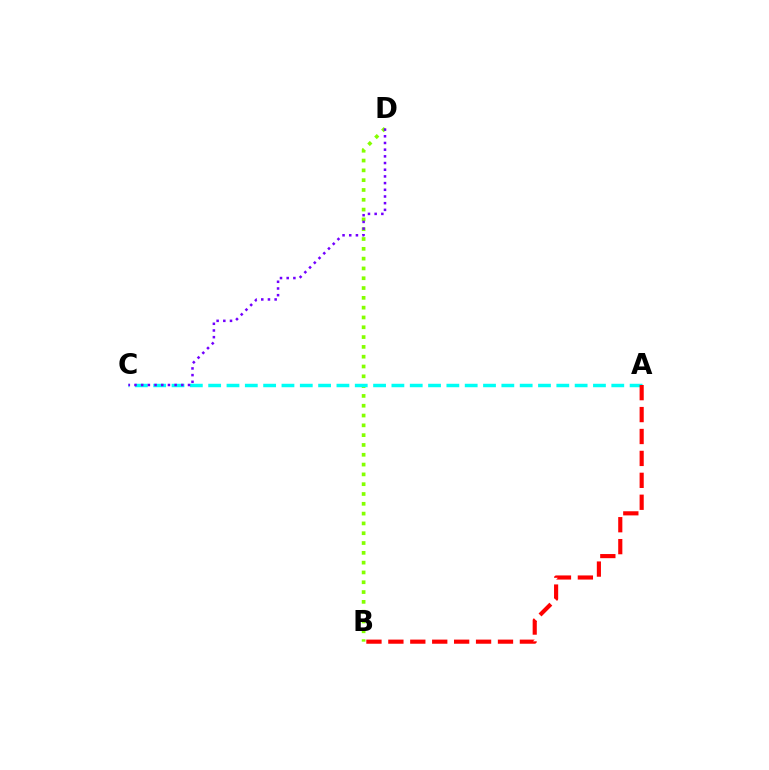{('B', 'D'): [{'color': '#84ff00', 'line_style': 'dotted', 'thickness': 2.66}], ('A', 'C'): [{'color': '#00fff6', 'line_style': 'dashed', 'thickness': 2.49}], ('A', 'B'): [{'color': '#ff0000', 'line_style': 'dashed', 'thickness': 2.98}], ('C', 'D'): [{'color': '#7200ff', 'line_style': 'dotted', 'thickness': 1.82}]}